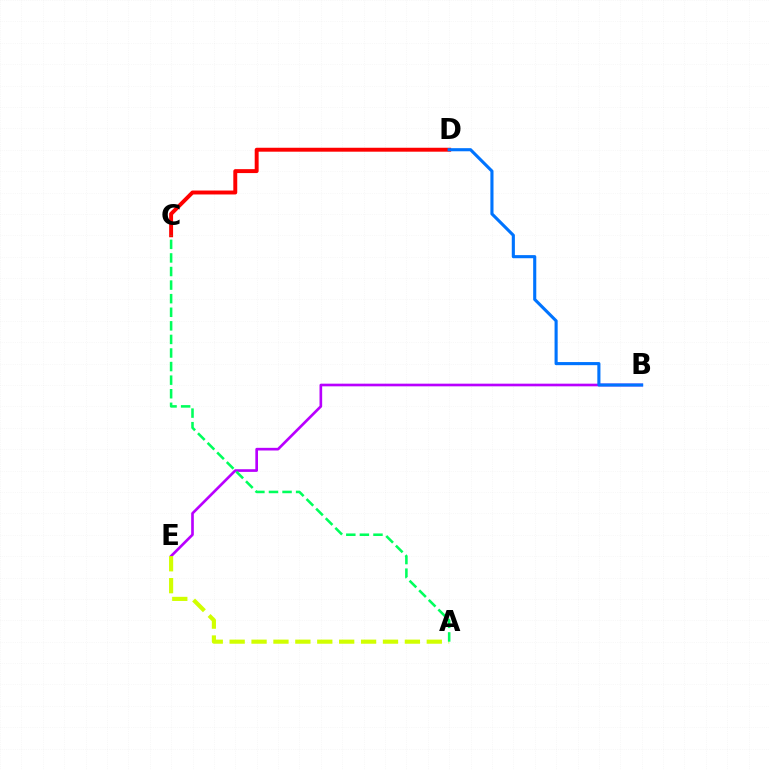{('B', 'E'): [{'color': '#b900ff', 'line_style': 'solid', 'thickness': 1.92}], ('C', 'D'): [{'color': '#ff0000', 'line_style': 'solid', 'thickness': 2.83}], ('A', 'E'): [{'color': '#d1ff00', 'line_style': 'dashed', 'thickness': 2.98}], ('A', 'C'): [{'color': '#00ff5c', 'line_style': 'dashed', 'thickness': 1.84}], ('B', 'D'): [{'color': '#0074ff', 'line_style': 'solid', 'thickness': 2.24}]}